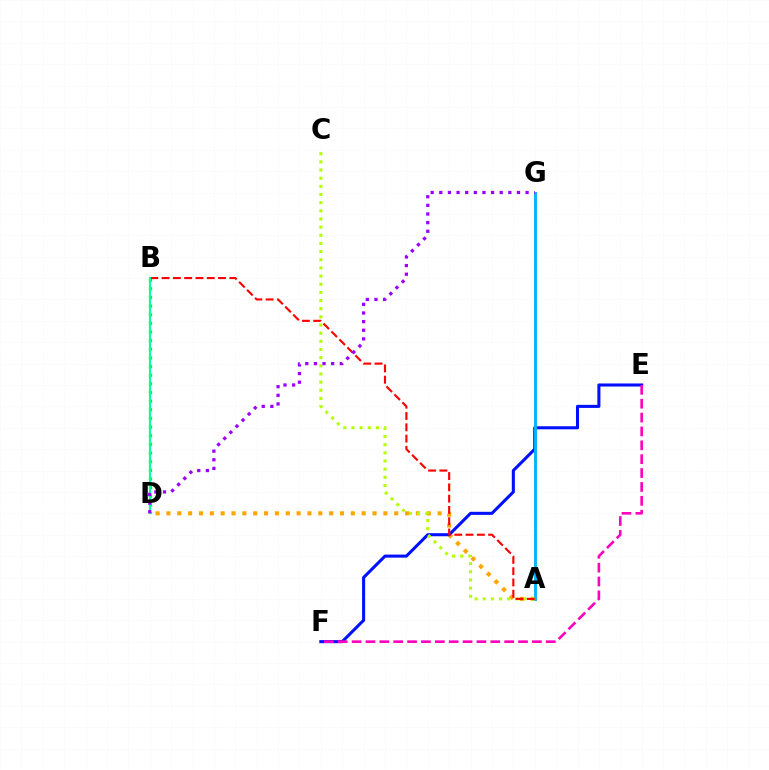{('A', 'D'): [{'color': '#ffa500', 'line_style': 'dotted', 'thickness': 2.95}], ('B', 'D'): [{'color': '#08ff00', 'line_style': 'dotted', 'thickness': 2.35}, {'color': '#00ff9d', 'line_style': 'solid', 'thickness': 1.54}], ('E', 'F'): [{'color': '#0010ff', 'line_style': 'solid', 'thickness': 2.2}, {'color': '#ff00bd', 'line_style': 'dashed', 'thickness': 1.88}], ('A', 'G'): [{'color': '#00b5ff', 'line_style': 'solid', 'thickness': 2.09}], ('A', 'C'): [{'color': '#b3ff00', 'line_style': 'dotted', 'thickness': 2.22}], ('A', 'B'): [{'color': '#ff0000', 'line_style': 'dashed', 'thickness': 1.53}], ('D', 'G'): [{'color': '#9b00ff', 'line_style': 'dotted', 'thickness': 2.34}]}